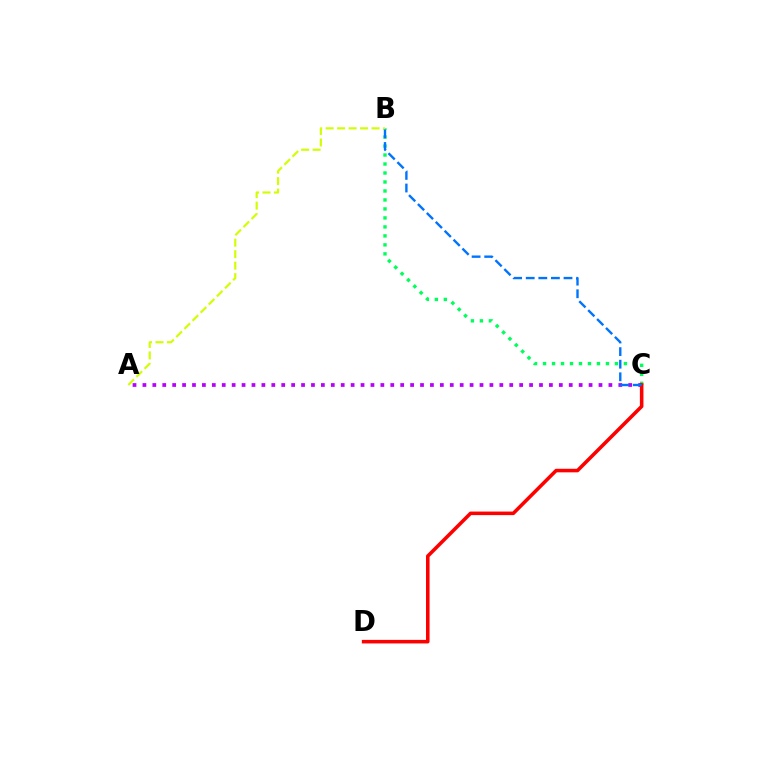{('B', 'C'): [{'color': '#00ff5c', 'line_style': 'dotted', 'thickness': 2.44}, {'color': '#0074ff', 'line_style': 'dashed', 'thickness': 1.71}], ('A', 'B'): [{'color': '#d1ff00', 'line_style': 'dashed', 'thickness': 1.56}], ('A', 'C'): [{'color': '#b900ff', 'line_style': 'dotted', 'thickness': 2.69}], ('C', 'D'): [{'color': '#ff0000', 'line_style': 'solid', 'thickness': 2.56}]}